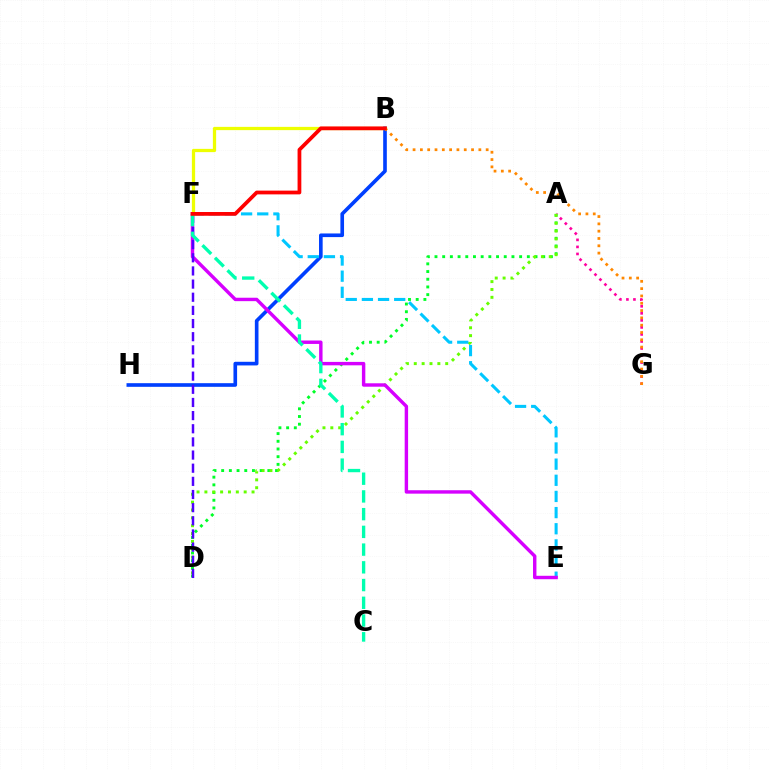{('A', 'G'): [{'color': '#ff00a0', 'line_style': 'dotted', 'thickness': 1.91}], ('B', 'H'): [{'color': '#003fff', 'line_style': 'solid', 'thickness': 2.62}], ('A', 'D'): [{'color': '#00ff27', 'line_style': 'dotted', 'thickness': 2.09}, {'color': '#66ff00', 'line_style': 'dotted', 'thickness': 2.14}], ('B', 'G'): [{'color': '#ff8800', 'line_style': 'dotted', 'thickness': 1.99}], ('E', 'F'): [{'color': '#00c7ff', 'line_style': 'dashed', 'thickness': 2.19}, {'color': '#d600ff', 'line_style': 'solid', 'thickness': 2.46}], ('D', 'F'): [{'color': '#4f00ff', 'line_style': 'dashed', 'thickness': 1.79}], ('B', 'F'): [{'color': '#eeff00', 'line_style': 'solid', 'thickness': 2.35}, {'color': '#ff0000', 'line_style': 'solid', 'thickness': 2.71}], ('C', 'F'): [{'color': '#00ffaf', 'line_style': 'dashed', 'thickness': 2.41}]}